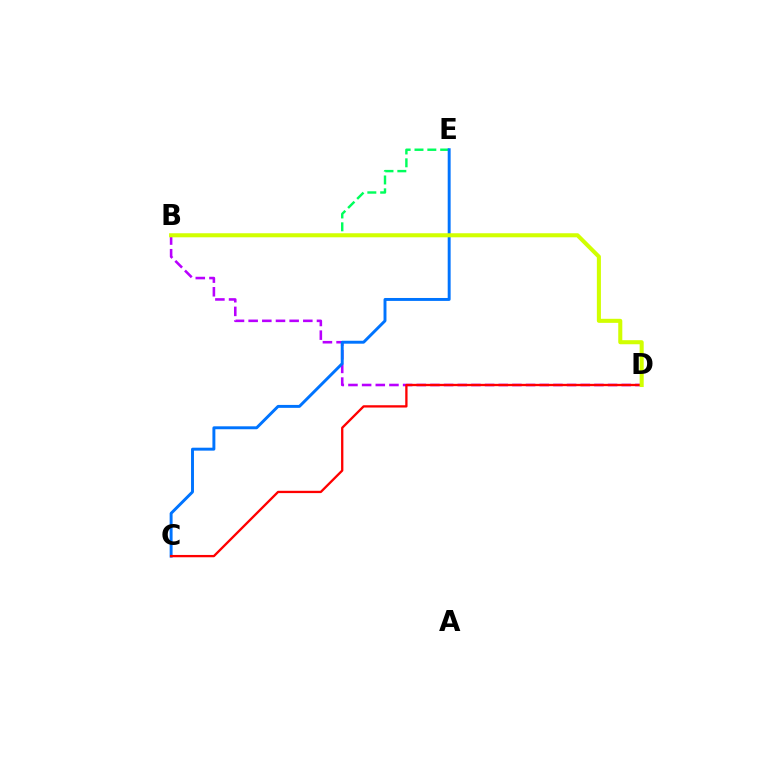{('B', 'E'): [{'color': '#00ff5c', 'line_style': 'dashed', 'thickness': 1.75}], ('B', 'D'): [{'color': '#b900ff', 'line_style': 'dashed', 'thickness': 1.86}, {'color': '#d1ff00', 'line_style': 'solid', 'thickness': 2.92}], ('C', 'E'): [{'color': '#0074ff', 'line_style': 'solid', 'thickness': 2.11}], ('C', 'D'): [{'color': '#ff0000', 'line_style': 'solid', 'thickness': 1.66}]}